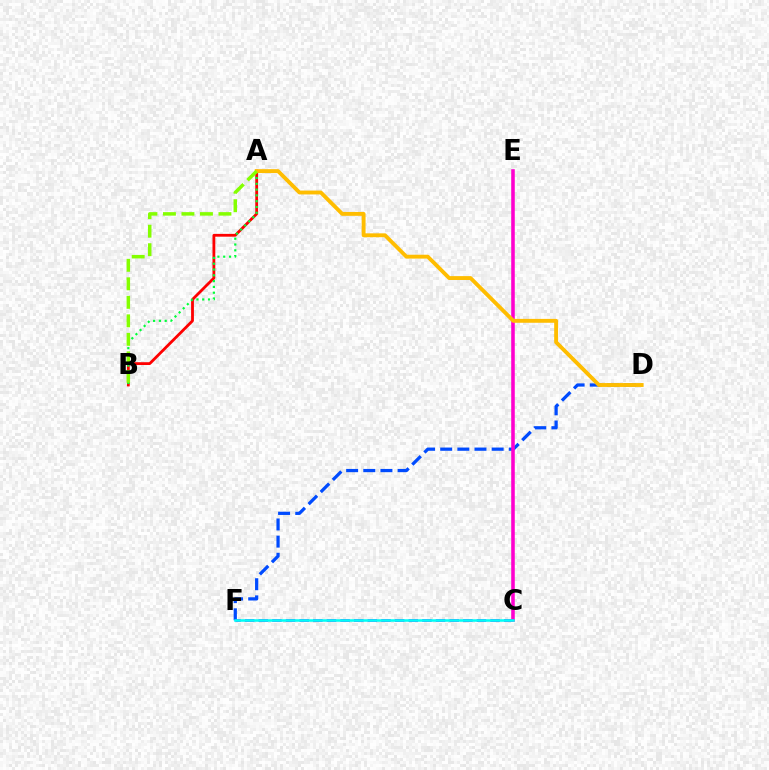{('A', 'B'): [{'color': '#ff0000', 'line_style': 'solid', 'thickness': 2.02}, {'color': '#00ff39', 'line_style': 'dotted', 'thickness': 1.58}, {'color': '#84ff00', 'line_style': 'dashed', 'thickness': 2.51}], ('C', 'F'): [{'color': '#7200ff', 'line_style': 'dashed', 'thickness': 1.85}, {'color': '#00fff6', 'line_style': 'solid', 'thickness': 1.83}], ('D', 'F'): [{'color': '#004bff', 'line_style': 'dashed', 'thickness': 2.33}], ('C', 'E'): [{'color': '#ff00cf', 'line_style': 'solid', 'thickness': 2.57}], ('A', 'D'): [{'color': '#ffbd00', 'line_style': 'solid', 'thickness': 2.79}]}